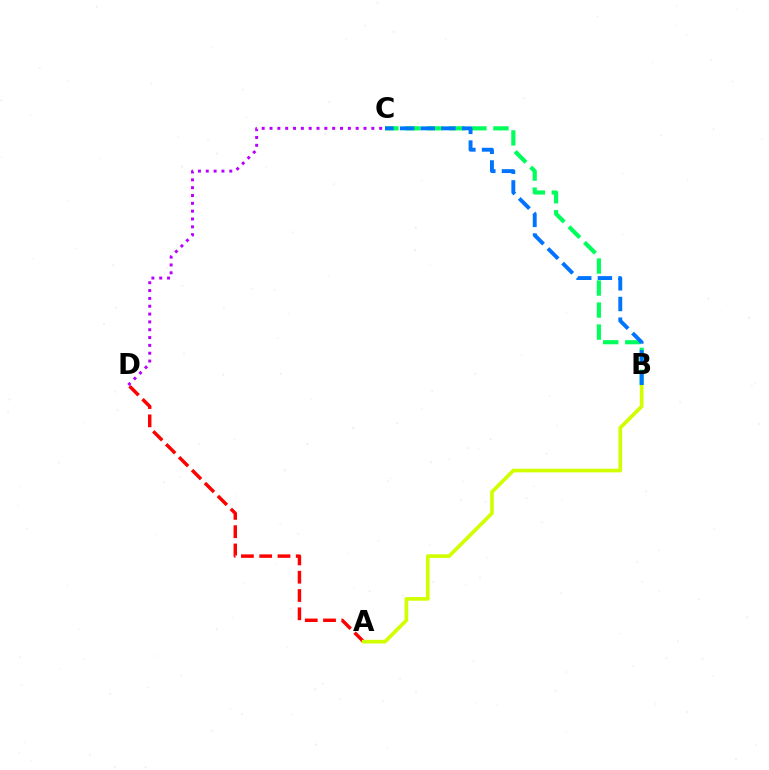{('A', 'D'): [{'color': '#ff0000', 'line_style': 'dashed', 'thickness': 2.48}], ('B', 'C'): [{'color': '#00ff5c', 'line_style': 'dashed', 'thickness': 2.99}, {'color': '#0074ff', 'line_style': 'dashed', 'thickness': 2.81}], ('A', 'B'): [{'color': '#d1ff00', 'line_style': 'solid', 'thickness': 2.64}], ('C', 'D'): [{'color': '#b900ff', 'line_style': 'dotted', 'thickness': 2.13}]}